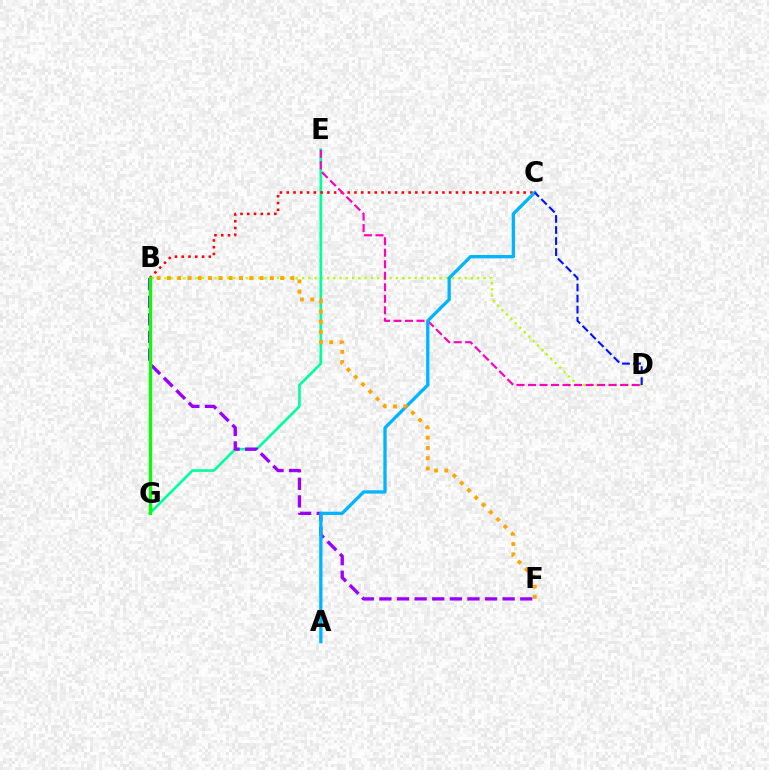{('B', 'D'): [{'color': '#b3ff00', 'line_style': 'dotted', 'thickness': 1.7}], ('E', 'G'): [{'color': '#00ff9d', 'line_style': 'solid', 'thickness': 1.91}], ('B', 'C'): [{'color': '#ff0000', 'line_style': 'dotted', 'thickness': 1.84}], ('B', 'F'): [{'color': '#9b00ff', 'line_style': 'dashed', 'thickness': 2.39}, {'color': '#ffa500', 'line_style': 'dotted', 'thickness': 2.8}], ('D', 'E'): [{'color': '#ff00bd', 'line_style': 'dashed', 'thickness': 1.56}], ('A', 'C'): [{'color': '#00b5ff', 'line_style': 'solid', 'thickness': 2.37}], ('C', 'D'): [{'color': '#0010ff', 'line_style': 'dashed', 'thickness': 1.5}], ('B', 'G'): [{'color': '#08ff00', 'line_style': 'solid', 'thickness': 2.33}]}